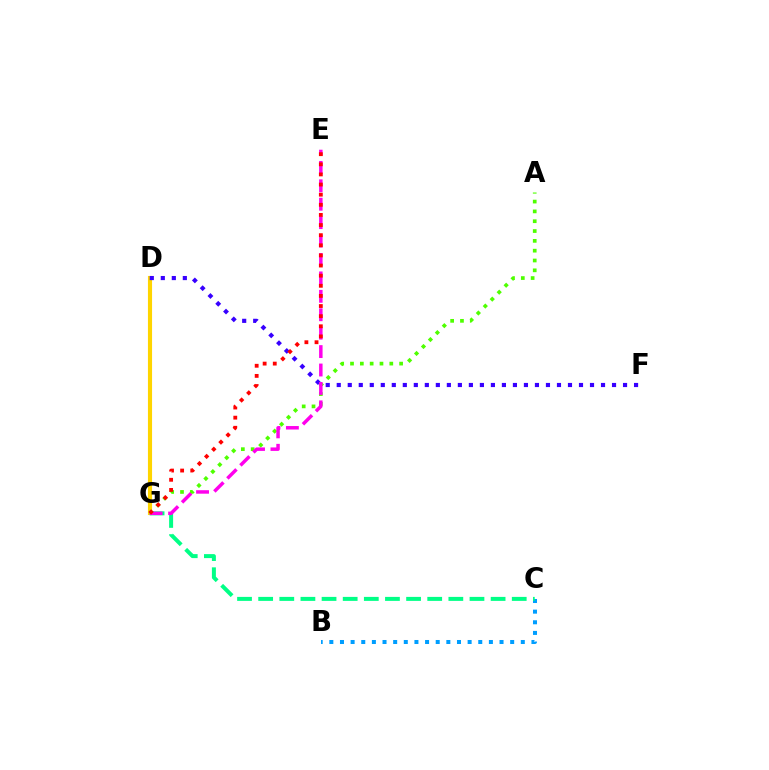{('B', 'C'): [{'color': '#009eff', 'line_style': 'dotted', 'thickness': 2.89}], ('D', 'G'): [{'color': '#ffd500', 'line_style': 'solid', 'thickness': 2.97}], ('D', 'F'): [{'color': '#3700ff', 'line_style': 'dotted', 'thickness': 2.99}], ('A', 'G'): [{'color': '#4fff00', 'line_style': 'dotted', 'thickness': 2.67}], ('C', 'G'): [{'color': '#00ff86', 'line_style': 'dashed', 'thickness': 2.87}], ('E', 'G'): [{'color': '#ff00ed', 'line_style': 'dashed', 'thickness': 2.5}, {'color': '#ff0000', 'line_style': 'dotted', 'thickness': 2.75}]}